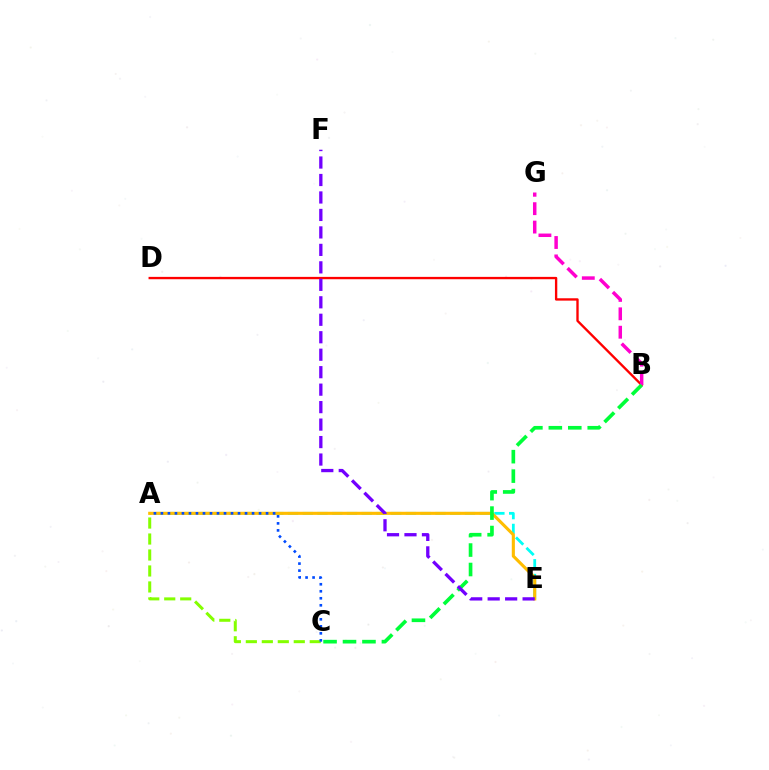{('B', 'D'): [{'color': '#ff0000', 'line_style': 'solid', 'thickness': 1.69}], ('A', 'E'): [{'color': '#00fff6', 'line_style': 'dashed', 'thickness': 2.0}, {'color': '#ffbd00', 'line_style': 'solid', 'thickness': 2.23}], ('A', 'C'): [{'color': '#84ff00', 'line_style': 'dashed', 'thickness': 2.17}, {'color': '#004bff', 'line_style': 'dotted', 'thickness': 1.9}], ('B', 'G'): [{'color': '#ff00cf', 'line_style': 'dashed', 'thickness': 2.5}], ('B', 'C'): [{'color': '#00ff39', 'line_style': 'dashed', 'thickness': 2.64}], ('E', 'F'): [{'color': '#7200ff', 'line_style': 'dashed', 'thickness': 2.37}]}